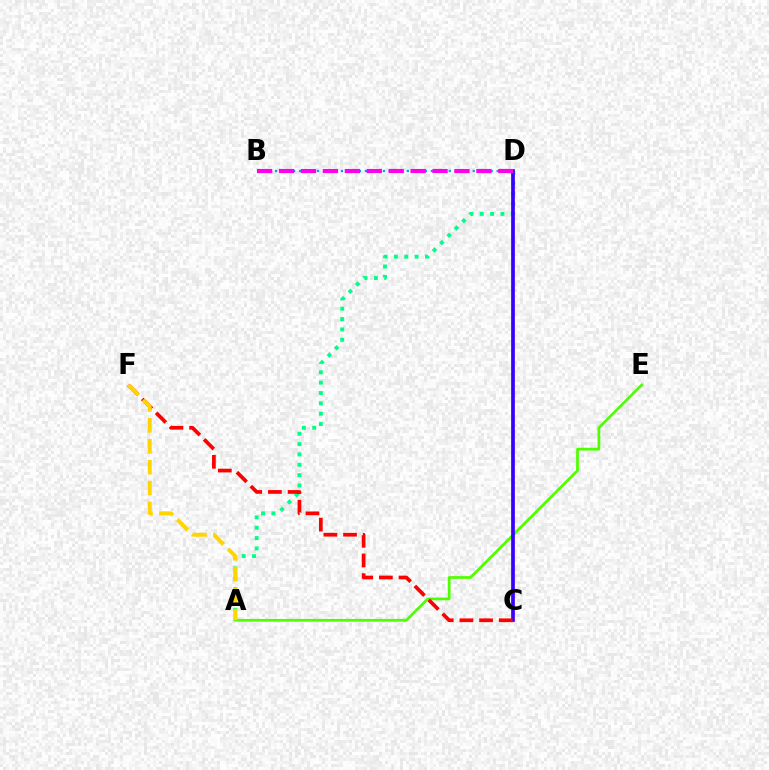{('A', 'E'): [{'color': '#4fff00', 'line_style': 'solid', 'thickness': 1.97}], ('B', 'D'): [{'color': '#009eff', 'line_style': 'dotted', 'thickness': 1.63}, {'color': '#ff00ed', 'line_style': 'dashed', 'thickness': 2.98}], ('A', 'D'): [{'color': '#00ff86', 'line_style': 'dotted', 'thickness': 2.81}], ('C', 'D'): [{'color': '#3700ff', 'line_style': 'solid', 'thickness': 2.67}], ('C', 'F'): [{'color': '#ff0000', 'line_style': 'dashed', 'thickness': 2.67}], ('A', 'F'): [{'color': '#ffd500', 'line_style': 'dashed', 'thickness': 2.84}]}